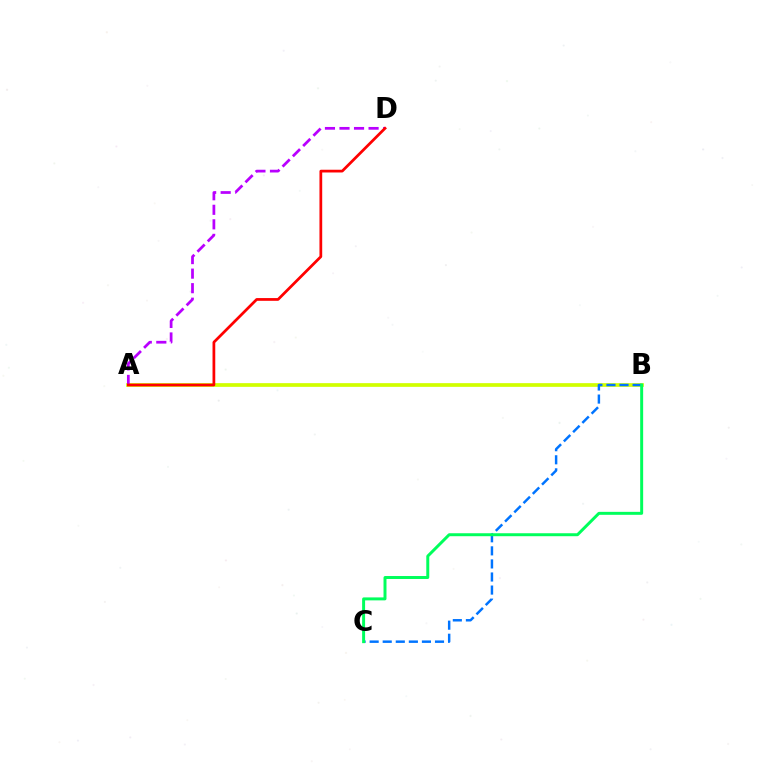{('A', 'B'): [{'color': '#d1ff00', 'line_style': 'solid', 'thickness': 2.67}], ('A', 'D'): [{'color': '#b900ff', 'line_style': 'dashed', 'thickness': 1.98}, {'color': '#ff0000', 'line_style': 'solid', 'thickness': 1.97}], ('B', 'C'): [{'color': '#0074ff', 'line_style': 'dashed', 'thickness': 1.78}, {'color': '#00ff5c', 'line_style': 'solid', 'thickness': 2.14}]}